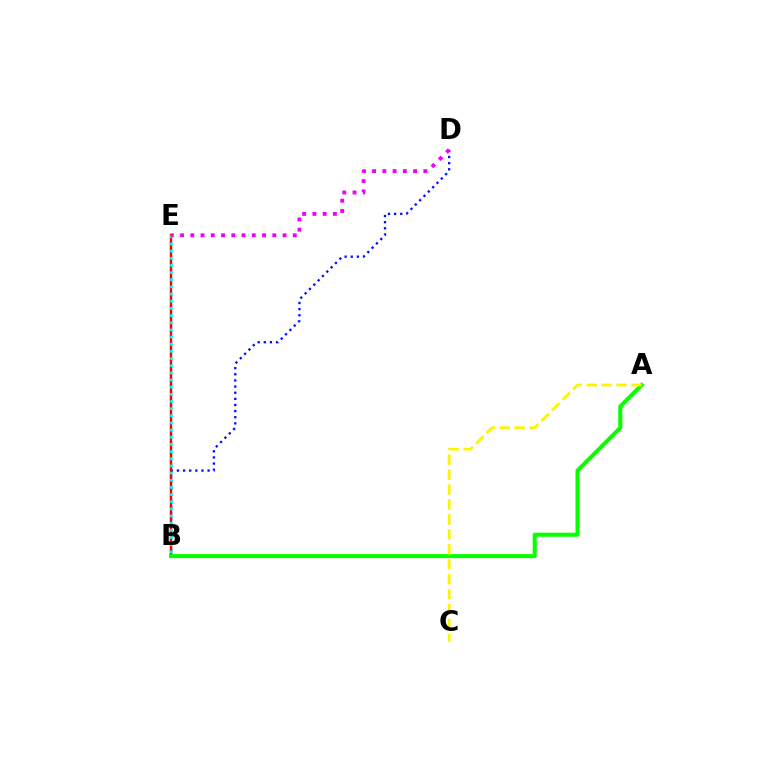{('B', 'D'): [{'color': '#0010ff', 'line_style': 'dotted', 'thickness': 1.67}], ('B', 'E'): [{'color': '#ff0000', 'line_style': 'solid', 'thickness': 1.77}, {'color': '#00fff6', 'line_style': 'dotted', 'thickness': 1.95}], ('A', 'B'): [{'color': '#08ff00', 'line_style': 'solid', 'thickness': 2.91}], ('A', 'C'): [{'color': '#fcf500', 'line_style': 'dashed', 'thickness': 2.03}], ('D', 'E'): [{'color': '#ee00ff', 'line_style': 'dotted', 'thickness': 2.78}]}